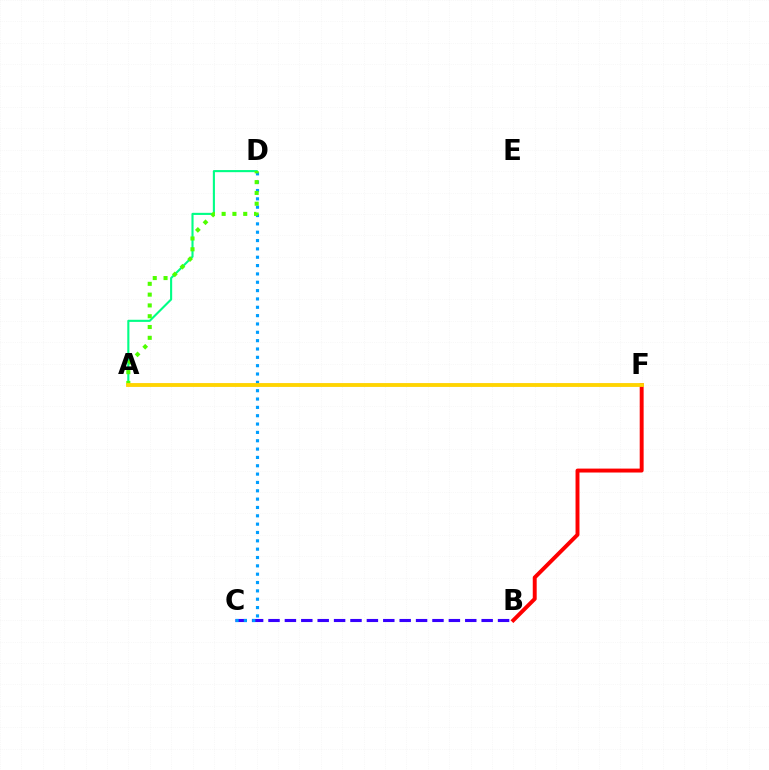{('B', 'F'): [{'color': '#ff0000', 'line_style': 'solid', 'thickness': 2.83}], ('B', 'C'): [{'color': '#3700ff', 'line_style': 'dashed', 'thickness': 2.23}], ('A', 'D'): [{'color': '#00ff86', 'line_style': 'solid', 'thickness': 1.52}, {'color': '#4fff00', 'line_style': 'dotted', 'thickness': 2.93}], ('C', 'D'): [{'color': '#009eff', 'line_style': 'dotted', 'thickness': 2.27}], ('A', 'F'): [{'color': '#ff00ed', 'line_style': 'solid', 'thickness': 1.64}, {'color': '#ffd500', 'line_style': 'solid', 'thickness': 2.75}]}